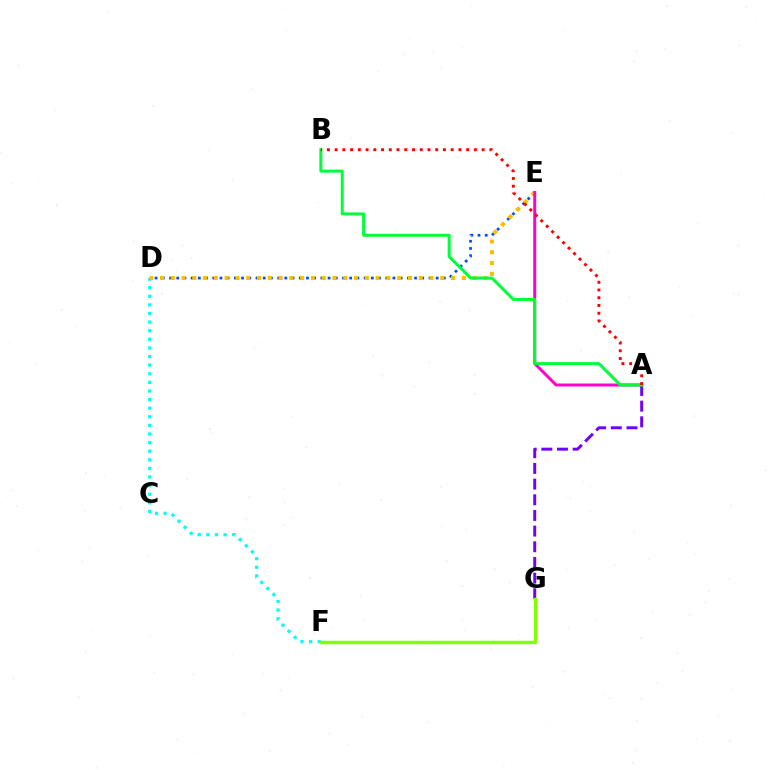{('D', 'E'): [{'color': '#004bff', 'line_style': 'dotted', 'thickness': 1.96}, {'color': '#ffbd00', 'line_style': 'dotted', 'thickness': 2.93}], ('A', 'G'): [{'color': '#7200ff', 'line_style': 'dashed', 'thickness': 2.13}], ('D', 'F'): [{'color': '#00fff6', 'line_style': 'dotted', 'thickness': 2.34}], ('F', 'G'): [{'color': '#84ff00', 'line_style': 'solid', 'thickness': 2.48}], ('A', 'E'): [{'color': '#ff00cf', 'line_style': 'solid', 'thickness': 2.13}], ('A', 'B'): [{'color': '#00ff39', 'line_style': 'solid', 'thickness': 2.15}, {'color': '#ff0000', 'line_style': 'dotted', 'thickness': 2.1}]}